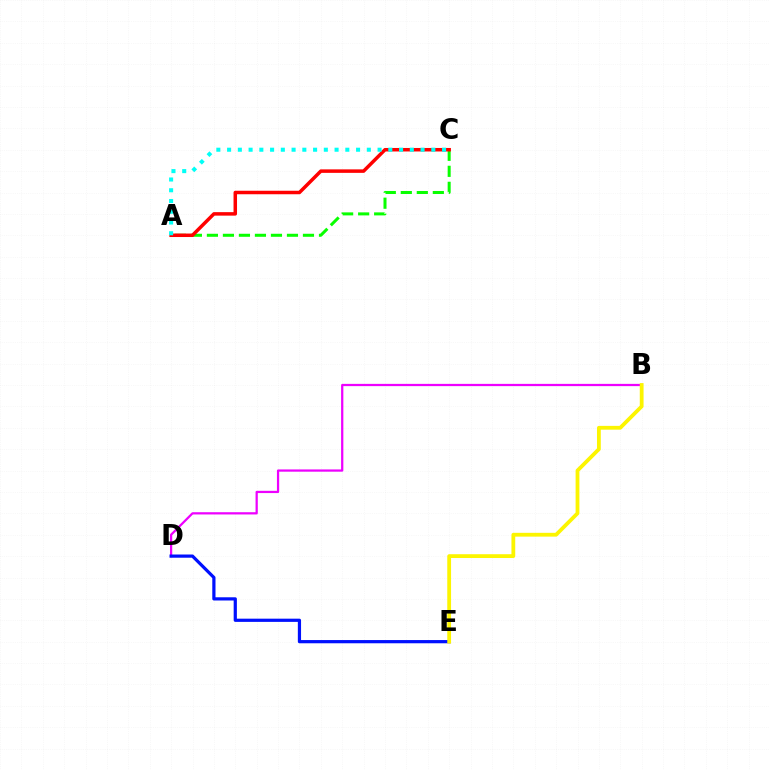{('A', 'C'): [{'color': '#08ff00', 'line_style': 'dashed', 'thickness': 2.17}, {'color': '#ff0000', 'line_style': 'solid', 'thickness': 2.52}, {'color': '#00fff6', 'line_style': 'dotted', 'thickness': 2.92}], ('B', 'D'): [{'color': '#ee00ff', 'line_style': 'solid', 'thickness': 1.62}], ('D', 'E'): [{'color': '#0010ff', 'line_style': 'solid', 'thickness': 2.31}], ('B', 'E'): [{'color': '#fcf500', 'line_style': 'solid', 'thickness': 2.73}]}